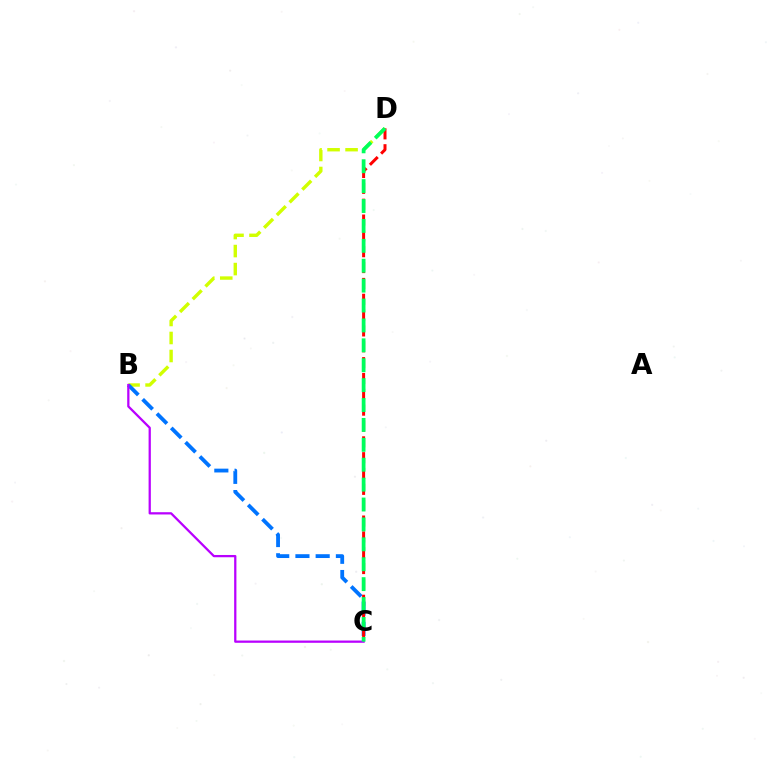{('B', 'D'): [{'color': '#d1ff00', 'line_style': 'dashed', 'thickness': 2.45}], ('B', 'C'): [{'color': '#0074ff', 'line_style': 'dashed', 'thickness': 2.75}, {'color': '#b900ff', 'line_style': 'solid', 'thickness': 1.63}], ('C', 'D'): [{'color': '#ff0000', 'line_style': 'dashed', 'thickness': 2.15}, {'color': '#00ff5c', 'line_style': 'dashed', 'thickness': 2.7}]}